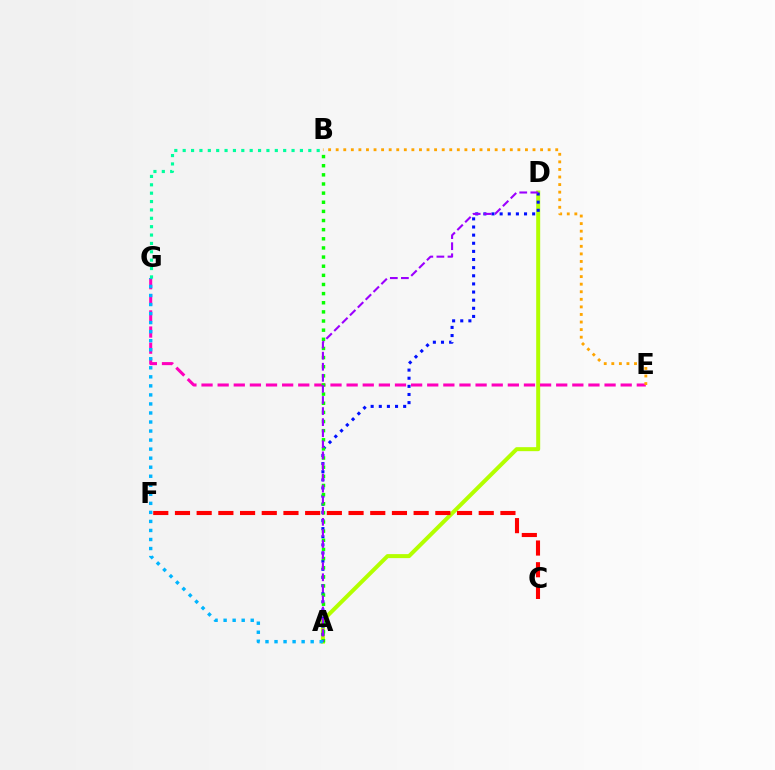{('A', 'D'): [{'color': '#b3ff00', 'line_style': 'solid', 'thickness': 2.88}, {'color': '#0010ff', 'line_style': 'dotted', 'thickness': 2.21}, {'color': '#9b00ff', 'line_style': 'dashed', 'thickness': 1.51}], ('E', 'G'): [{'color': '#ff00bd', 'line_style': 'dashed', 'thickness': 2.19}], ('A', 'B'): [{'color': '#08ff00', 'line_style': 'dotted', 'thickness': 2.48}], ('C', 'F'): [{'color': '#ff0000', 'line_style': 'dashed', 'thickness': 2.95}], ('A', 'G'): [{'color': '#00b5ff', 'line_style': 'dotted', 'thickness': 2.46}], ('B', 'E'): [{'color': '#ffa500', 'line_style': 'dotted', 'thickness': 2.06}], ('B', 'G'): [{'color': '#00ff9d', 'line_style': 'dotted', 'thickness': 2.28}]}